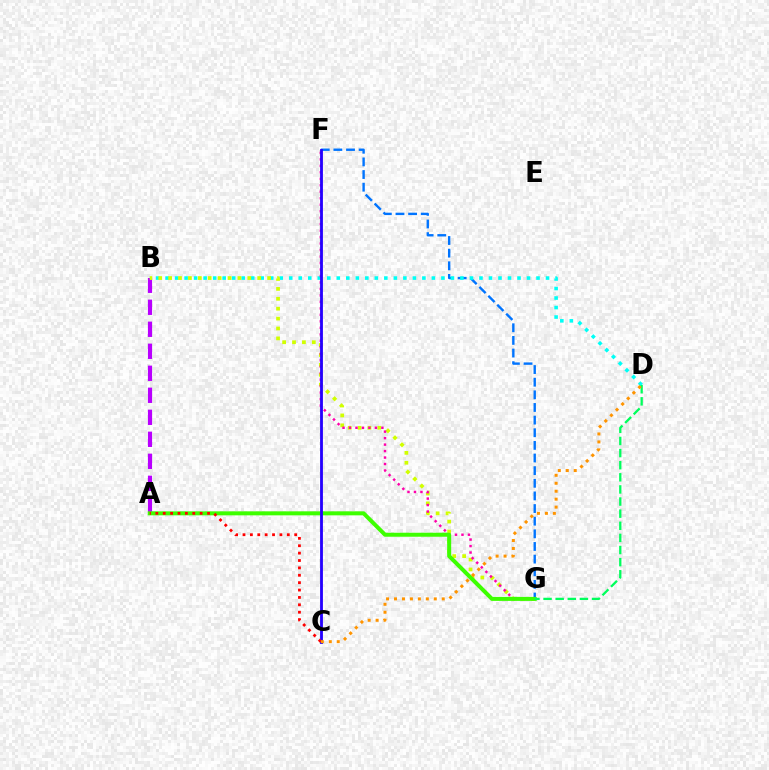{('F', 'G'): [{'color': '#0074ff', 'line_style': 'dashed', 'thickness': 1.72}, {'color': '#ff00ac', 'line_style': 'dotted', 'thickness': 1.76}], ('B', 'D'): [{'color': '#00fff6', 'line_style': 'dotted', 'thickness': 2.58}], ('A', 'B'): [{'color': '#b900ff', 'line_style': 'dashed', 'thickness': 2.99}], ('B', 'G'): [{'color': '#d1ff00', 'line_style': 'dotted', 'thickness': 2.69}], ('A', 'G'): [{'color': '#3dff00', 'line_style': 'solid', 'thickness': 2.88}], ('C', 'F'): [{'color': '#2500ff', 'line_style': 'solid', 'thickness': 2.03}], ('A', 'C'): [{'color': '#ff0000', 'line_style': 'dotted', 'thickness': 2.01}], ('D', 'G'): [{'color': '#00ff5c', 'line_style': 'dashed', 'thickness': 1.65}], ('C', 'D'): [{'color': '#ff9400', 'line_style': 'dotted', 'thickness': 2.16}]}